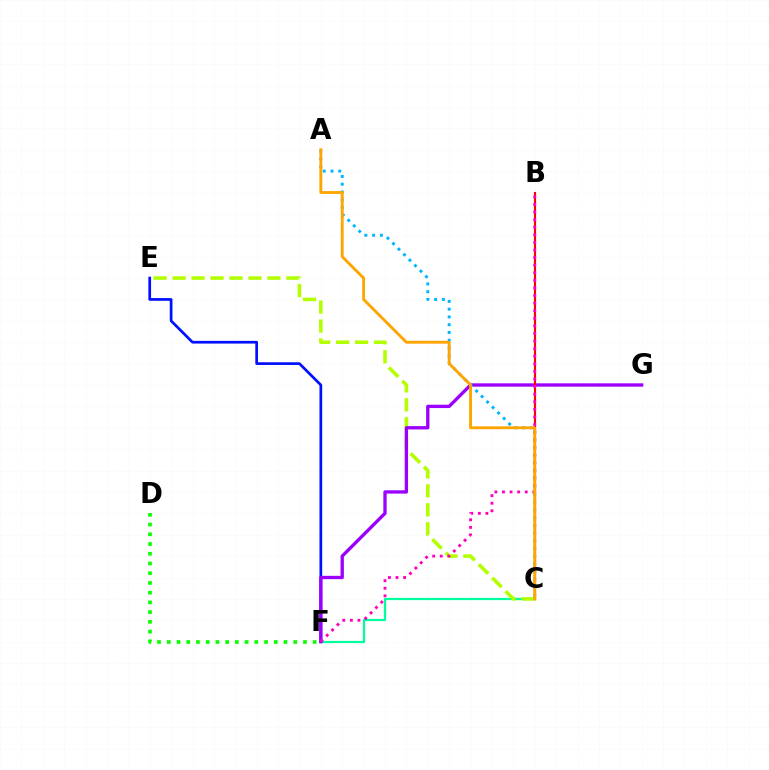{('C', 'F'): [{'color': '#00ff9d', 'line_style': 'solid', 'thickness': 1.6}], ('D', 'F'): [{'color': '#08ff00', 'line_style': 'dotted', 'thickness': 2.64}], ('C', 'E'): [{'color': '#b3ff00', 'line_style': 'dashed', 'thickness': 2.58}], ('E', 'F'): [{'color': '#0010ff', 'line_style': 'solid', 'thickness': 1.95}], ('F', 'G'): [{'color': '#9b00ff', 'line_style': 'solid', 'thickness': 2.4}], ('B', 'C'): [{'color': '#ff0000', 'line_style': 'solid', 'thickness': 1.53}], ('A', 'C'): [{'color': '#00b5ff', 'line_style': 'dotted', 'thickness': 2.11}, {'color': '#ffa500', 'line_style': 'solid', 'thickness': 2.08}], ('B', 'F'): [{'color': '#ff00bd', 'line_style': 'dotted', 'thickness': 2.06}]}